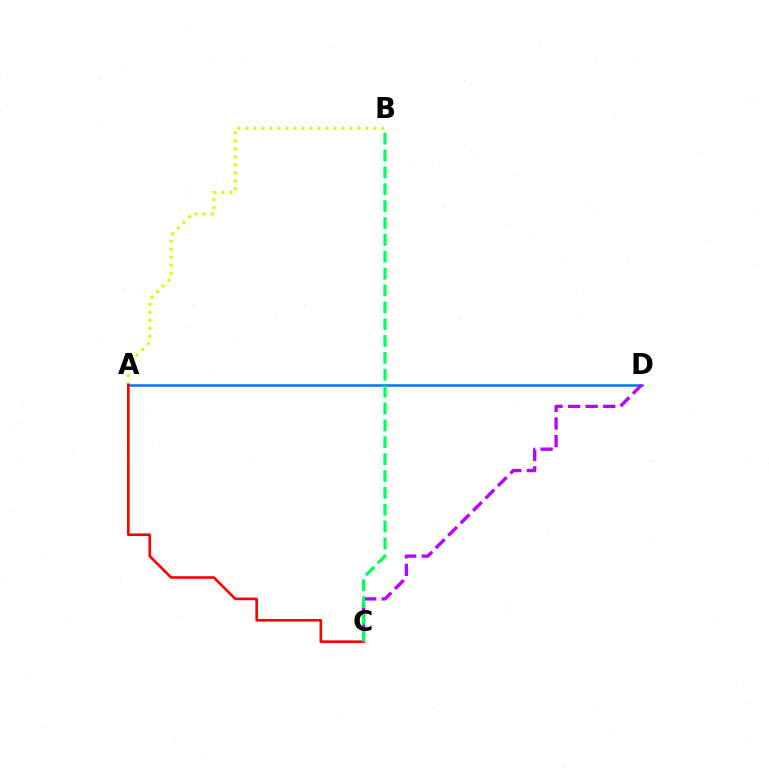{('A', 'B'): [{'color': '#d1ff00', 'line_style': 'dotted', 'thickness': 2.17}], ('A', 'D'): [{'color': '#0074ff', 'line_style': 'solid', 'thickness': 1.81}], ('A', 'C'): [{'color': '#ff0000', 'line_style': 'solid', 'thickness': 1.88}], ('C', 'D'): [{'color': '#b900ff', 'line_style': 'dashed', 'thickness': 2.39}], ('B', 'C'): [{'color': '#00ff5c', 'line_style': 'dashed', 'thickness': 2.29}]}